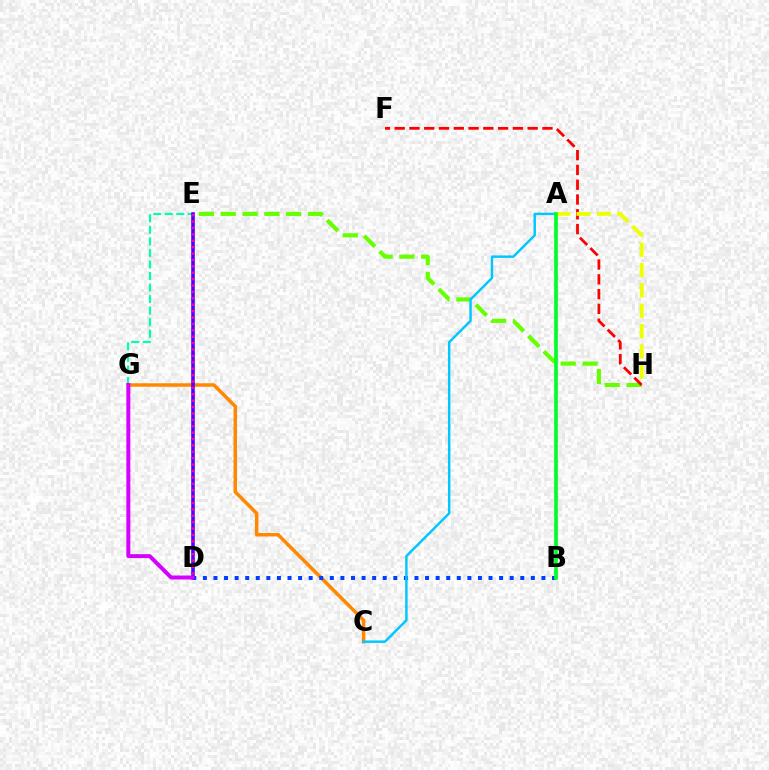{('E', 'G'): [{'color': '#00ffaf', 'line_style': 'dashed', 'thickness': 1.57}], ('C', 'G'): [{'color': '#ff8800', 'line_style': 'solid', 'thickness': 2.51}], ('E', 'H'): [{'color': '#66ff00', 'line_style': 'dashed', 'thickness': 2.96}], ('B', 'D'): [{'color': '#003fff', 'line_style': 'dotted', 'thickness': 2.87}], ('A', 'C'): [{'color': '#00c7ff', 'line_style': 'solid', 'thickness': 1.76}], ('D', 'E'): [{'color': '#4f00ff', 'line_style': 'solid', 'thickness': 2.57}, {'color': '#ff00a0', 'line_style': 'dotted', 'thickness': 1.74}], ('F', 'H'): [{'color': '#ff0000', 'line_style': 'dashed', 'thickness': 2.01}], ('A', 'H'): [{'color': '#eeff00', 'line_style': 'dashed', 'thickness': 2.76}], ('A', 'B'): [{'color': '#00ff27', 'line_style': 'solid', 'thickness': 2.65}], ('D', 'G'): [{'color': '#d600ff', 'line_style': 'solid', 'thickness': 2.85}]}